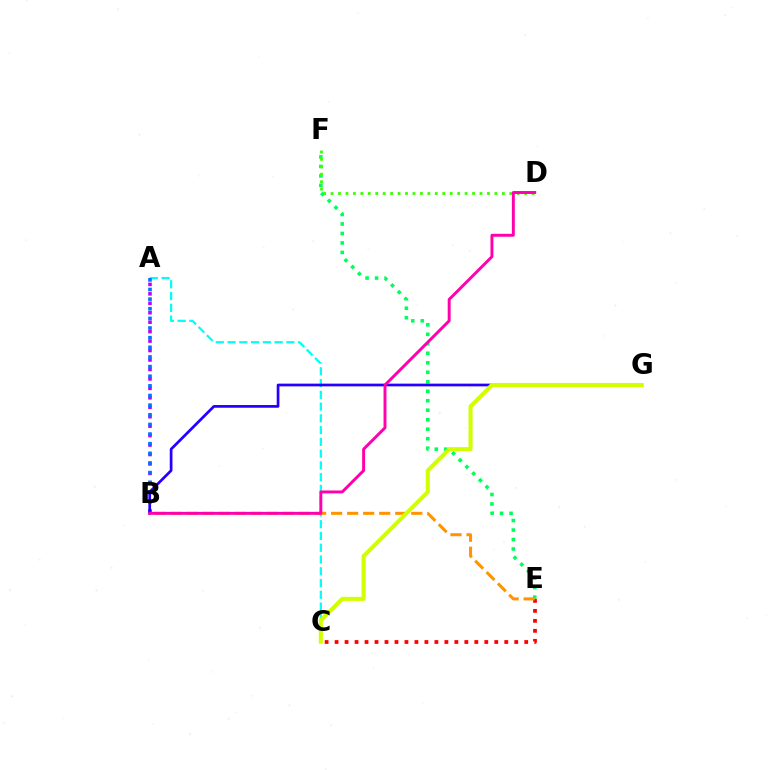{('E', 'F'): [{'color': '#00ff5c', 'line_style': 'dotted', 'thickness': 2.58}], ('A', 'C'): [{'color': '#00fff6', 'line_style': 'dashed', 'thickness': 1.6}], ('A', 'B'): [{'color': '#b900ff', 'line_style': 'dotted', 'thickness': 2.57}, {'color': '#0074ff', 'line_style': 'dotted', 'thickness': 2.62}], ('D', 'F'): [{'color': '#3dff00', 'line_style': 'dotted', 'thickness': 2.02}], ('B', 'G'): [{'color': '#2500ff', 'line_style': 'solid', 'thickness': 1.96}], ('C', 'E'): [{'color': '#ff0000', 'line_style': 'dotted', 'thickness': 2.71}], ('B', 'E'): [{'color': '#ff9400', 'line_style': 'dashed', 'thickness': 2.18}], ('B', 'D'): [{'color': '#ff00ac', 'line_style': 'solid', 'thickness': 2.11}], ('C', 'G'): [{'color': '#d1ff00', 'line_style': 'solid', 'thickness': 2.94}]}